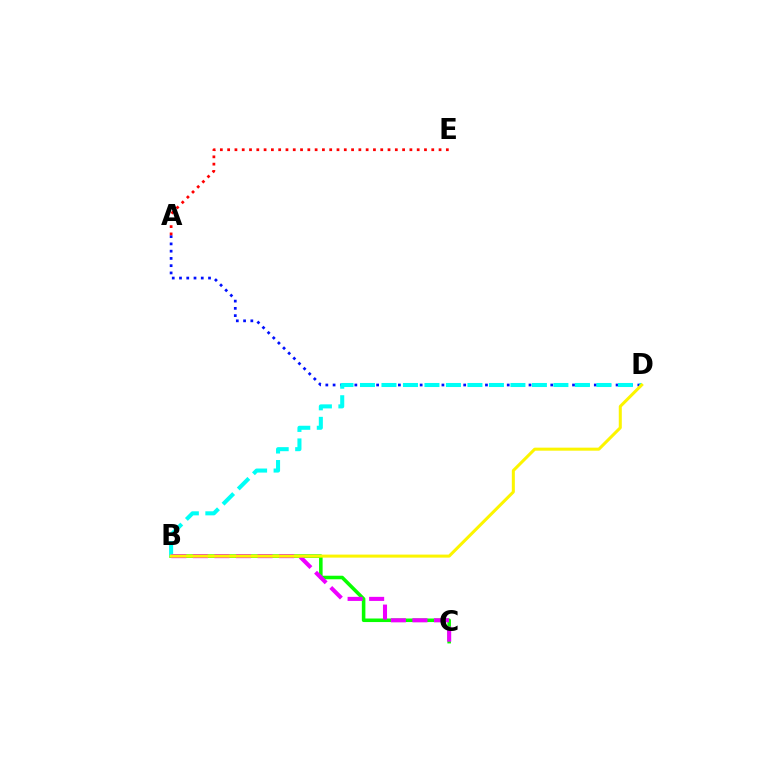{('A', 'D'): [{'color': '#0010ff', 'line_style': 'dotted', 'thickness': 1.97}], ('B', 'C'): [{'color': '#08ff00', 'line_style': 'solid', 'thickness': 2.56}, {'color': '#ee00ff', 'line_style': 'dashed', 'thickness': 2.93}], ('B', 'D'): [{'color': '#00fff6', 'line_style': 'dashed', 'thickness': 2.92}, {'color': '#fcf500', 'line_style': 'solid', 'thickness': 2.18}], ('A', 'E'): [{'color': '#ff0000', 'line_style': 'dotted', 'thickness': 1.98}]}